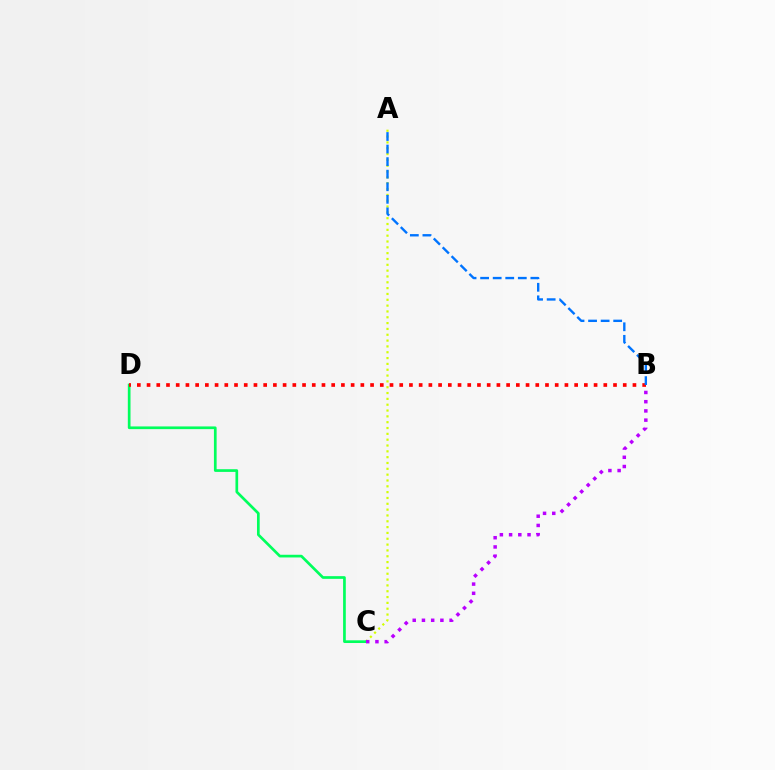{('A', 'C'): [{'color': '#d1ff00', 'line_style': 'dotted', 'thickness': 1.58}], ('C', 'D'): [{'color': '#00ff5c', 'line_style': 'solid', 'thickness': 1.94}], ('B', 'C'): [{'color': '#b900ff', 'line_style': 'dotted', 'thickness': 2.51}], ('B', 'D'): [{'color': '#ff0000', 'line_style': 'dotted', 'thickness': 2.64}], ('A', 'B'): [{'color': '#0074ff', 'line_style': 'dashed', 'thickness': 1.71}]}